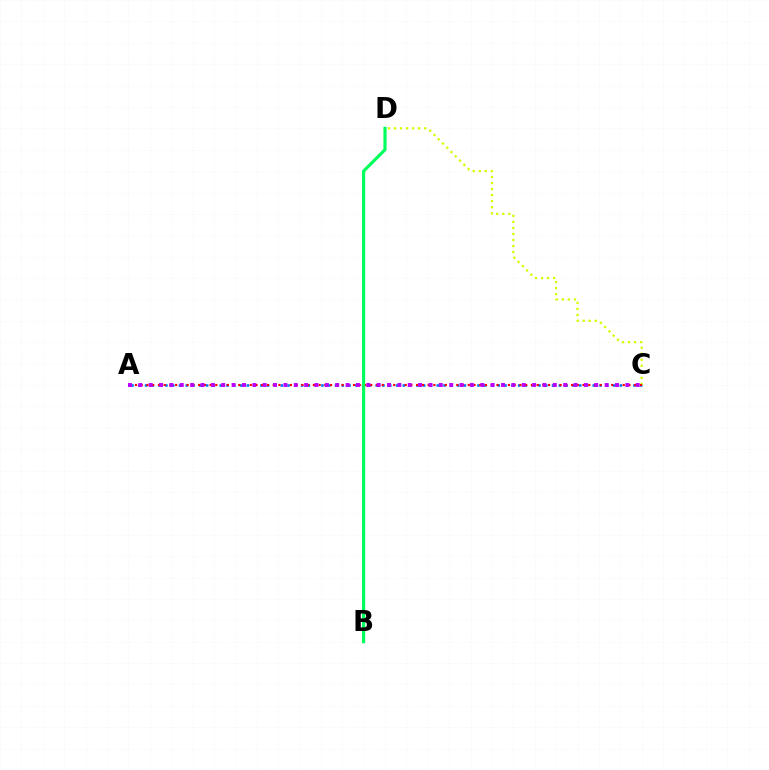{('A', 'C'): [{'color': '#0074ff', 'line_style': 'dotted', 'thickness': 1.84}, {'color': '#ff0000', 'line_style': 'dotted', 'thickness': 1.56}, {'color': '#b900ff', 'line_style': 'dotted', 'thickness': 2.82}], ('C', 'D'): [{'color': '#d1ff00', 'line_style': 'dotted', 'thickness': 1.64}], ('B', 'D'): [{'color': '#00ff5c', 'line_style': 'solid', 'thickness': 2.28}]}